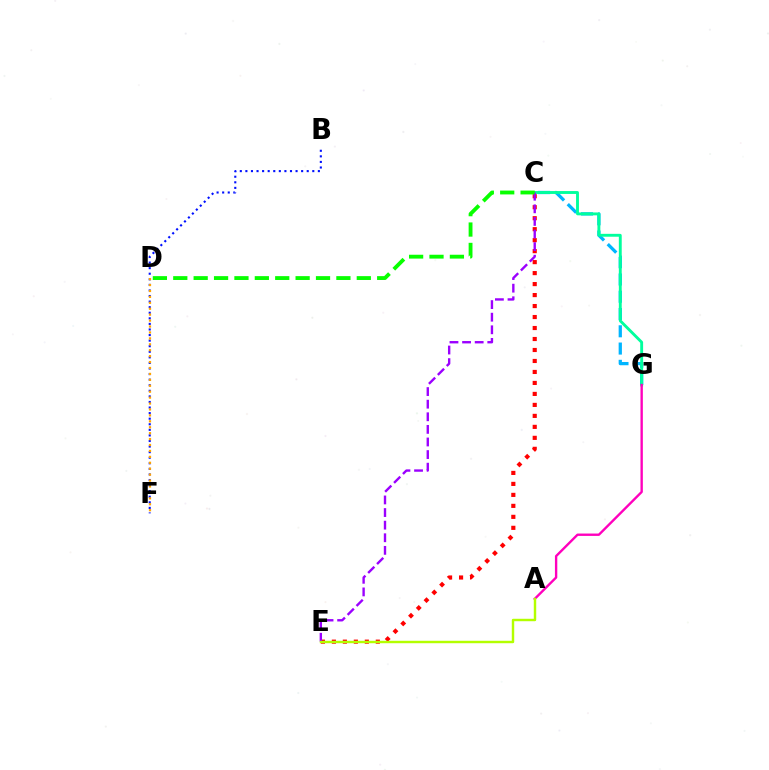{('C', 'G'): [{'color': '#00b5ff', 'line_style': 'dashed', 'thickness': 2.35}, {'color': '#00ff9d', 'line_style': 'solid', 'thickness': 2.07}], ('C', 'E'): [{'color': '#ff0000', 'line_style': 'dotted', 'thickness': 2.98}, {'color': '#9b00ff', 'line_style': 'dashed', 'thickness': 1.71}], ('A', 'G'): [{'color': '#ff00bd', 'line_style': 'solid', 'thickness': 1.71}], ('B', 'F'): [{'color': '#0010ff', 'line_style': 'dotted', 'thickness': 1.51}], ('A', 'E'): [{'color': '#b3ff00', 'line_style': 'solid', 'thickness': 1.75}], ('C', 'D'): [{'color': '#08ff00', 'line_style': 'dashed', 'thickness': 2.77}], ('D', 'F'): [{'color': '#ffa500', 'line_style': 'dotted', 'thickness': 1.61}]}